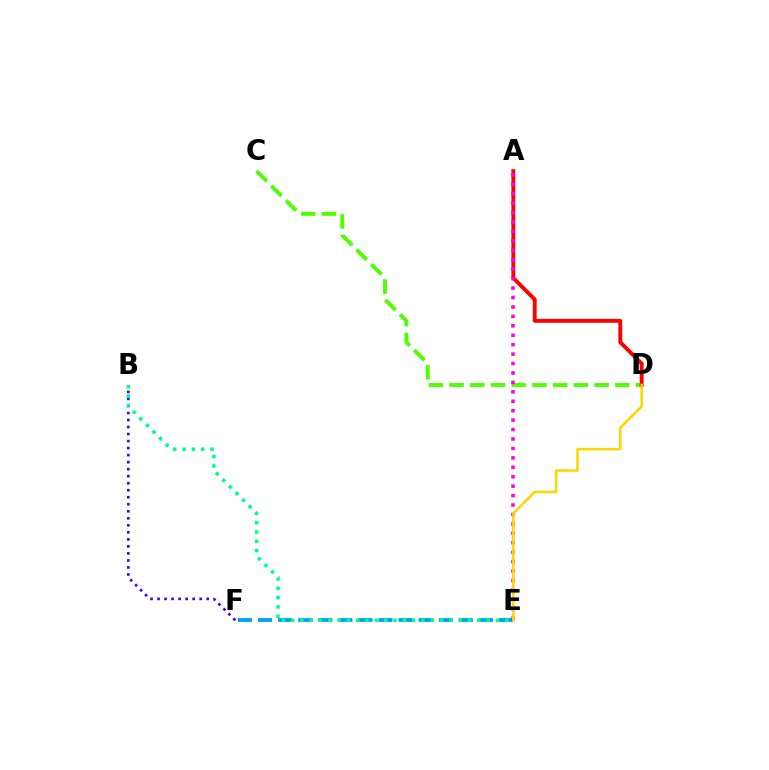{('E', 'F'): [{'color': '#009eff', 'line_style': 'dashed', 'thickness': 2.73}], ('B', 'F'): [{'color': '#3700ff', 'line_style': 'dotted', 'thickness': 1.91}], ('C', 'D'): [{'color': '#4fff00', 'line_style': 'dashed', 'thickness': 2.81}], ('A', 'D'): [{'color': '#ff0000', 'line_style': 'solid', 'thickness': 2.8}], ('B', 'E'): [{'color': '#00ff86', 'line_style': 'dotted', 'thickness': 2.53}], ('A', 'E'): [{'color': '#ff00ed', 'line_style': 'dotted', 'thickness': 2.56}], ('D', 'E'): [{'color': '#ffd500', 'line_style': 'solid', 'thickness': 1.83}]}